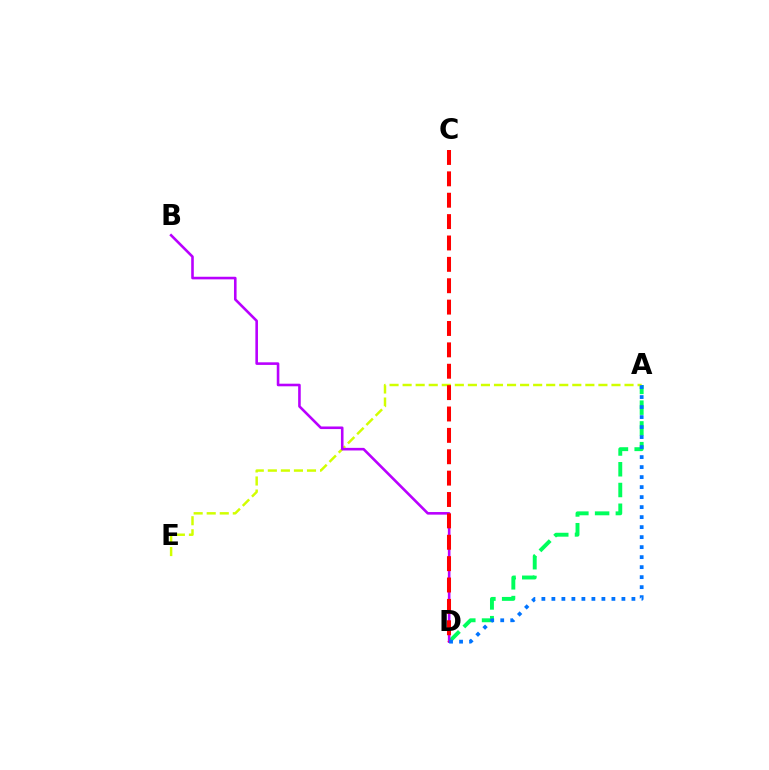{('A', 'D'): [{'color': '#00ff5c', 'line_style': 'dashed', 'thickness': 2.82}, {'color': '#0074ff', 'line_style': 'dotted', 'thickness': 2.72}], ('A', 'E'): [{'color': '#d1ff00', 'line_style': 'dashed', 'thickness': 1.77}], ('B', 'D'): [{'color': '#b900ff', 'line_style': 'solid', 'thickness': 1.87}], ('C', 'D'): [{'color': '#ff0000', 'line_style': 'dashed', 'thickness': 2.9}]}